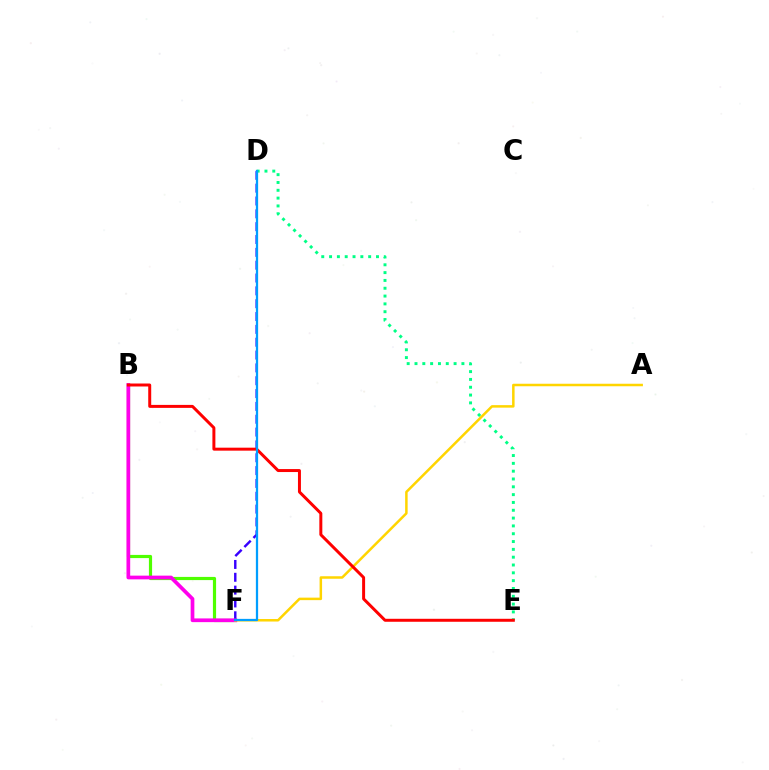{('B', 'F'): [{'color': '#4fff00', 'line_style': 'solid', 'thickness': 2.29}, {'color': '#ff00ed', 'line_style': 'solid', 'thickness': 2.68}], ('D', 'E'): [{'color': '#00ff86', 'line_style': 'dotted', 'thickness': 2.12}], ('D', 'F'): [{'color': '#3700ff', 'line_style': 'dashed', 'thickness': 1.74}, {'color': '#009eff', 'line_style': 'solid', 'thickness': 1.62}], ('A', 'F'): [{'color': '#ffd500', 'line_style': 'solid', 'thickness': 1.8}], ('B', 'E'): [{'color': '#ff0000', 'line_style': 'solid', 'thickness': 2.14}]}